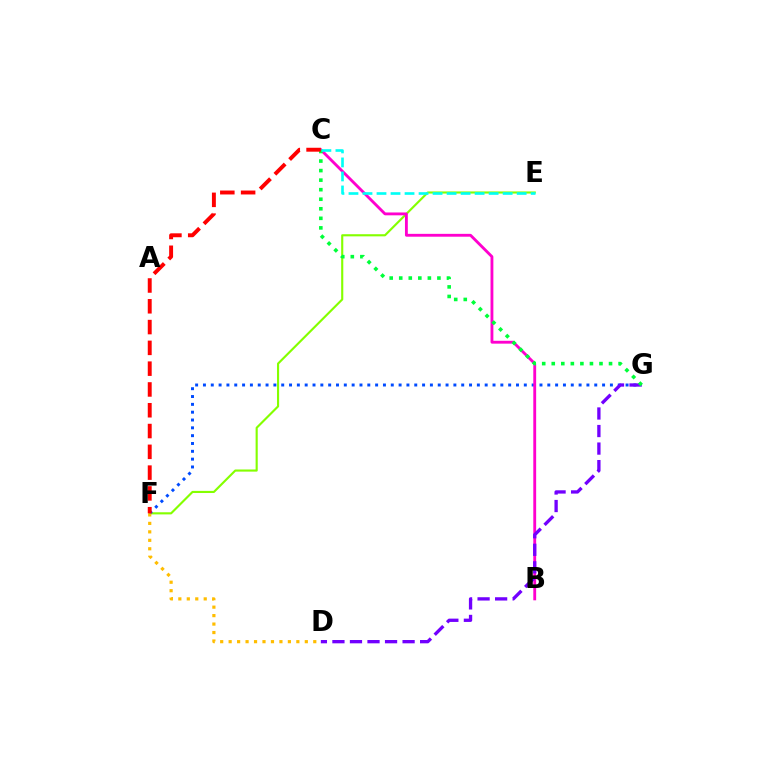{('E', 'F'): [{'color': '#84ff00', 'line_style': 'solid', 'thickness': 1.54}], ('F', 'G'): [{'color': '#004bff', 'line_style': 'dotted', 'thickness': 2.13}], ('B', 'C'): [{'color': '#ff00cf', 'line_style': 'solid', 'thickness': 2.05}], ('D', 'G'): [{'color': '#7200ff', 'line_style': 'dashed', 'thickness': 2.38}], ('C', 'G'): [{'color': '#00ff39', 'line_style': 'dotted', 'thickness': 2.59}], ('D', 'F'): [{'color': '#ffbd00', 'line_style': 'dotted', 'thickness': 2.3}], ('C', 'E'): [{'color': '#00fff6', 'line_style': 'dashed', 'thickness': 1.9}], ('C', 'F'): [{'color': '#ff0000', 'line_style': 'dashed', 'thickness': 2.82}]}